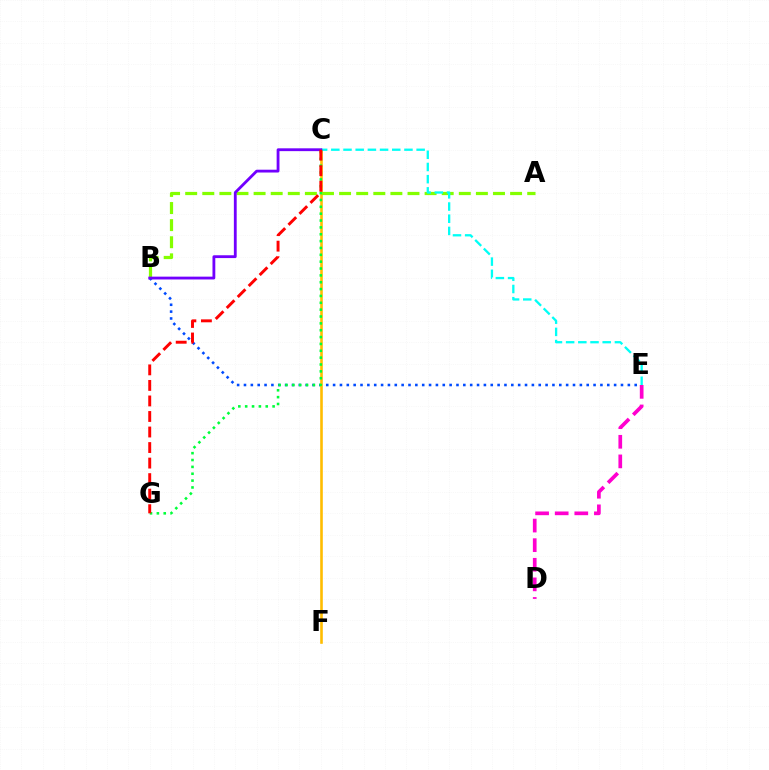{('B', 'E'): [{'color': '#004bff', 'line_style': 'dotted', 'thickness': 1.86}], ('C', 'F'): [{'color': '#ffbd00', 'line_style': 'solid', 'thickness': 1.88}], ('D', 'E'): [{'color': '#ff00cf', 'line_style': 'dashed', 'thickness': 2.66}], ('A', 'B'): [{'color': '#84ff00', 'line_style': 'dashed', 'thickness': 2.32}], ('C', 'E'): [{'color': '#00fff6', 'line_style': 'dashed', 'thickness': 1.66}], ('C', 'G'): [{'color': '#00ff39', 'line_style': 'dotted', 'thickness': 1.86}, {'color': '#ff0000', 'line_style': 'dashed', 'thickness': 2.11}], ('B', 'C'): [{'color': '#7200ff', 'line_style': 'solid', 'thickness': 2.03}]}